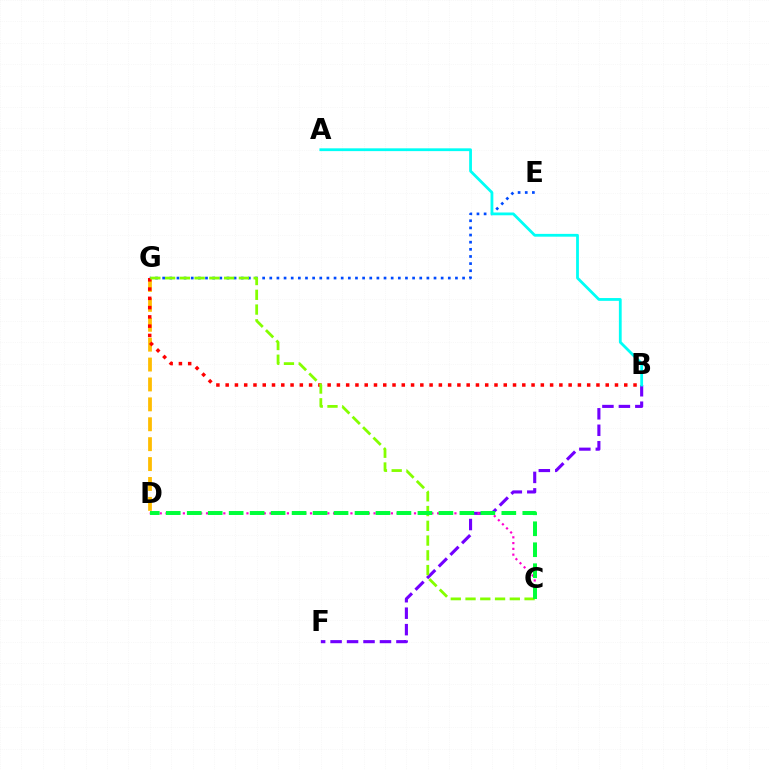{('E', 'G'): [{'color': '#004bff', 'line_style': 'dotted', 'thickness': 1.94}], ('D', 'G'): [{'color': '#ffbd00', 'line_style': 'dashed', 'thickness': 2.7}], ('B', 'F'): [{'color': '#7200ff', 'line_style': 'dashed', 'thickness': 2.24}], ('A', 'B'): [{'color': '#00fff6', 'line_style': 'solid', 'thickness': 2.01}], ('B', 'G'): [{'color': '#ff0000', 'line_style': 'dotted', 'thickness': 2.52}], ('C', 'D'): [{'color': '#ff00cf', 'line_style': 'dotted', 'thickness': 1.57}, {'color': '#00ff39', 'line_style': 'dashed', 'thickness': 2.85}], ('C', 'G'): [{'color': '#84ff00', 'line_style': 'dashed', 'thickness': 2.0}]}